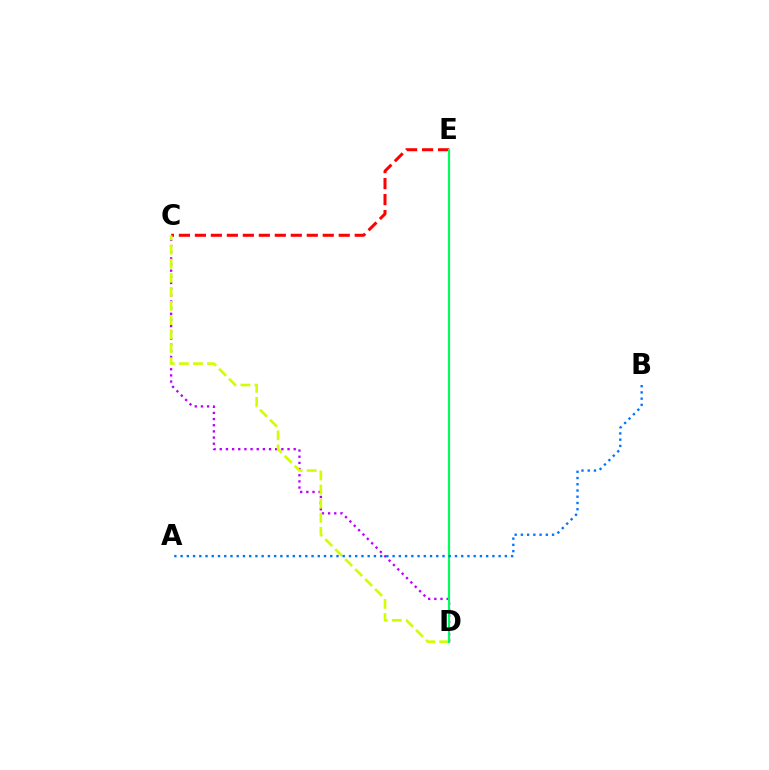{('C', 'D'): [{'color': '#b900ff', 'line_style': 'dotted', 'thickness': 1.67}, {'color': '#d1ff00', 'line_style': 'dashed', 'thickness': 1.91}], ('C', 'E'): [{'color': '#ff0000', 'line_style': 'dashed', 'thickness': 2.17}], ('D', 'E'): [{'color': '#00ff5c', 'line_style': 'solid', 'thickness': 1.57}], ('A', 'B'): [{'color': '#0074ff', 'line_style': 'dotted', 'thickness': 1.69}]}